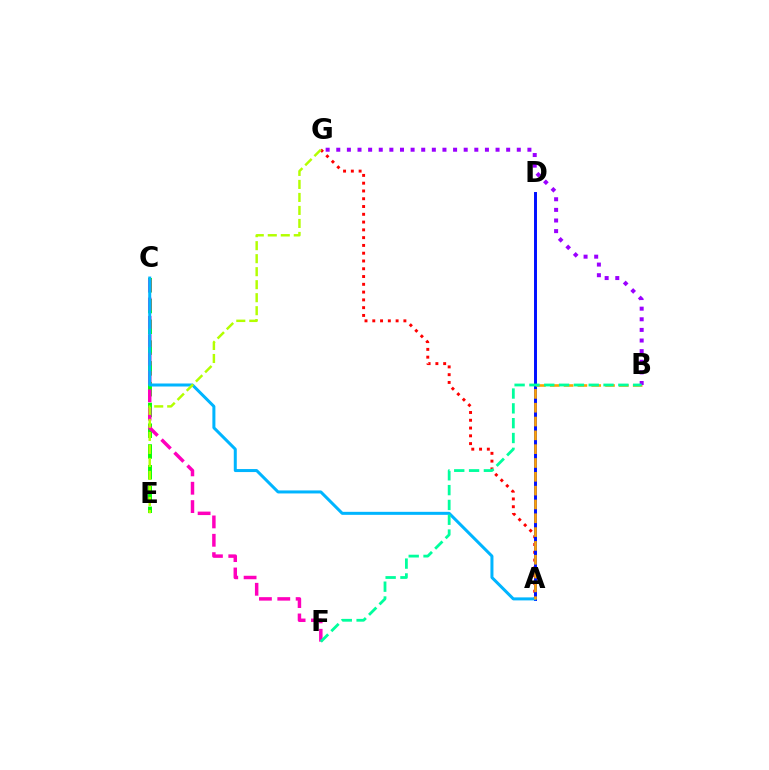{('C', 'E'): [{'color': '#08ff00', 'line_style': 'dashed', 'thickness': 2.82}], ('A', 'G'): [{'color': '#ff0000', 'line_style': 'dotted', 'thickness': 2.11}], ('A', 'D'): [{'color': '#0010ff', 'line_style': 'solid', 'thickness': 2.13}], ('C', 'F'): [{'color': '#ff00bd', 'line_style': 'dashed', 'thickness': 2.49}], ('A', 'C'): [{'color': '#00b5ff', 'line_style': 'solid', 'thickness': 2.17}], ('A', 'B'): [{'color': '#ffa500', 'line_style': 'dashed', 'thickness': 1.88}], ('B', 'G'): [{'color': '#9b00ff', 'line_style': 'dotted', 'thickness': 2.89}], ('E', 'G'): [{'color': '#b3ff00', 'line_style': 'dashed', 'thickness': 1.77}], ('B', 'F'): [{'color': '#00ff9d', 'line_style': 'dashed', 'thickness': 2.01}]}